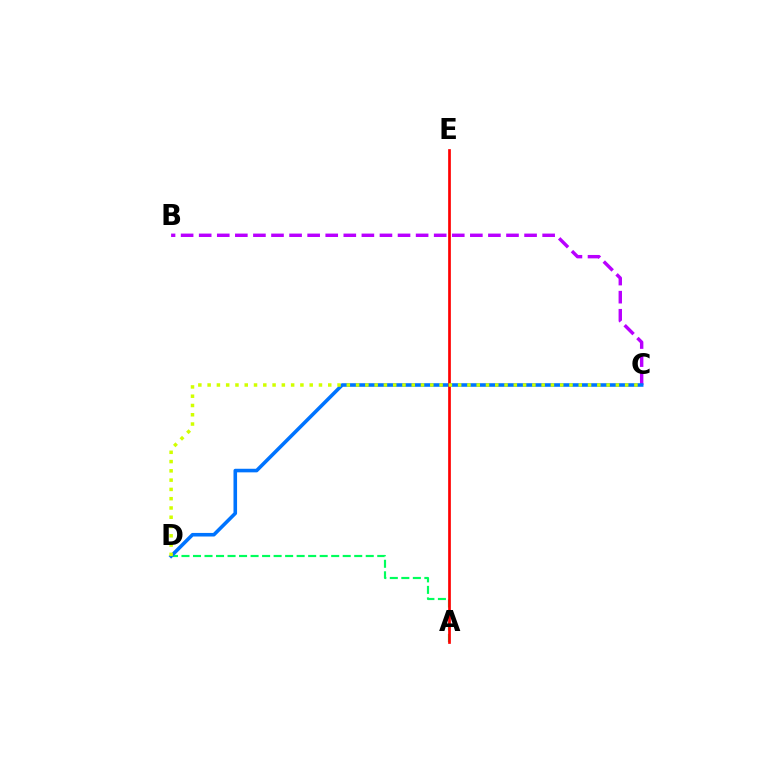{('B', 'C'): [{'color': '#b900ff', 'line_style': 'dashed', 'thickness': 2.46}], ('A', 'D'): [{'color': '#00ff5c', 'line_style': 'dashed', 'thickness': 1.56}], ('C', 'D'): [{'color': '#0074ff', 'line_style': 'solid', 'thickness': 2.58}, {'color': '#d1ff00', 'line_style': 'dotted', 'thickness': 2.52}], ('A', 'E'): [{'color': '#ff0000', 'line_style': 'solid', 'thickness': 1.94}]}